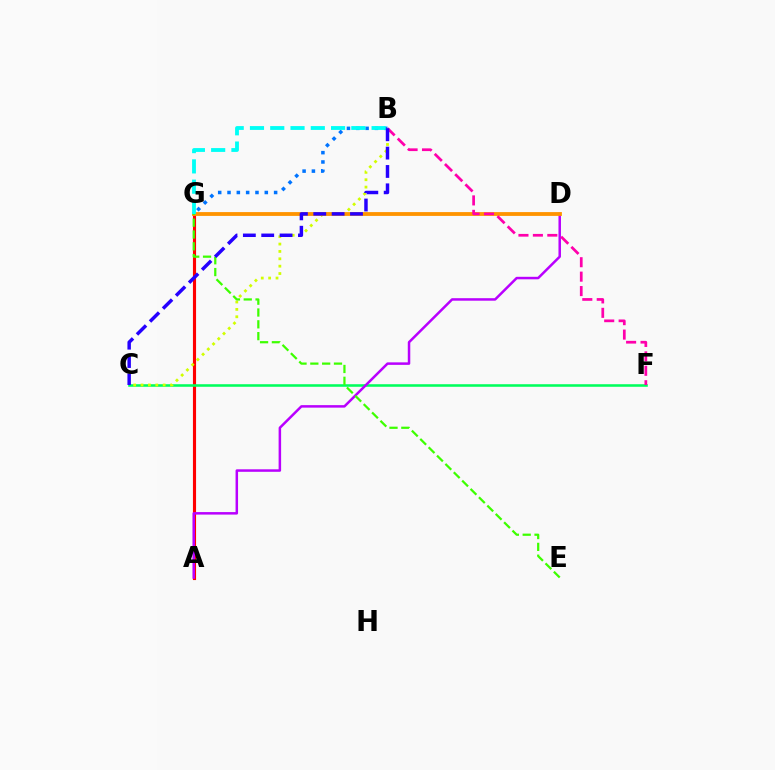{('A', 'G'): [{'color': '#ff0000', 'line_style': 'solid', 'thickness': 2.25}], ('C', 'F'): [{'color': '#00ff5c', 'line_style': 'solid', 'thickness': 1.84}], ('A', 'D'): [{'color': '#b900ff', 'line_style': 'solid', 'thickness': 1.8}], ('B', 'C'): [{'color': '#d1ff00', 'line_style': 'dotted', 'thickness': 2.0}, {'color': '#2500ff', 'line_style': 'dashed', 'thickness': 2.49}], ('D', 'G'): [{'color': '#ff9400', 'line_style': 'solid', 'thickness': 2.74}], ('E', 'G'): [{'color': '#3dff00', 'line_style': 'dashed', 'thickness': 1.61}], ('B', 'F'): [{'color': '#ff00ac', 'line_style': 'dashed', 'thickness': 1.96}], ('B', 'G'): [{'color': '#0074ff', 'line_style': 'dotted', 'thickness': 2.53}, {'color': '#00fff6', 'line_style': 'dashed', 'thickness': 2.75}]}